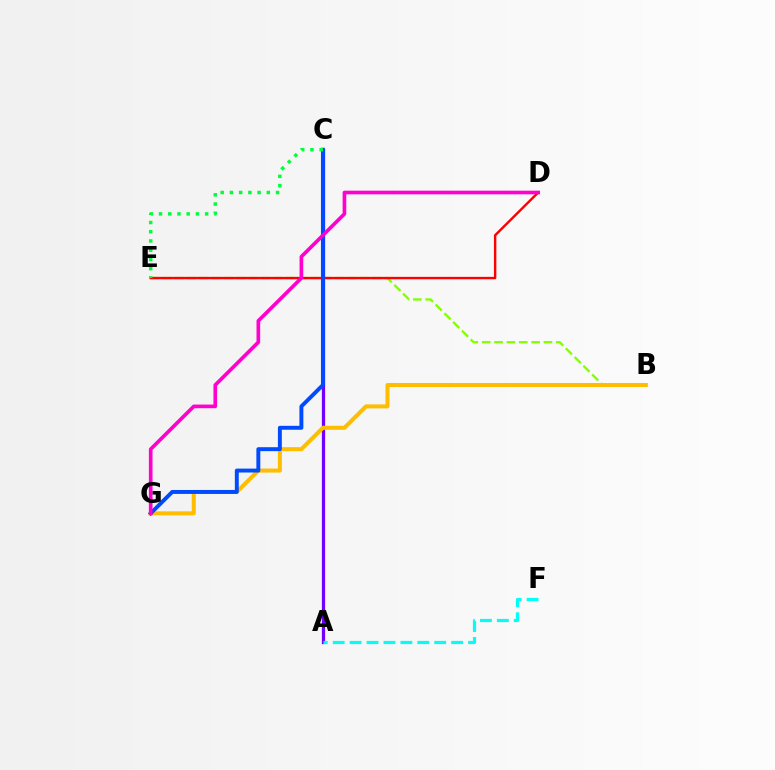{('B', 'E'): [{'color': '#84ff00', 'line_style': 'dashed', 'thickness': 1.68}], ('A', 'C'): [{'color': '#7200ff', 'line_style': 'solid', 'thickness': 2.35}], ('B', 'G'): [{'color': '#ffbd00', 'line_style': 'solid', 'thickness': 2.9}], ('D', 'E'): [{'color': '#ff0000', 'line_style': 'solid', 'thickness': 1.73}], ('A', 'F'): [{'color': '#00fff6', 'line_style': 'dashed', 'thickness': 2.3}], ('C', 'G'): [{'color': '#004bff', 'line_style': 'solid', 'thickness': 2.83}], ('C', 'E'): [{'color': '#00ff39', 'line_style': 'dotted', 'thickness': 2.51}], ('D', 'G'): [{'color': '#ff00cf', 'line_style': 'solid', 'thickness': 2.63}]}